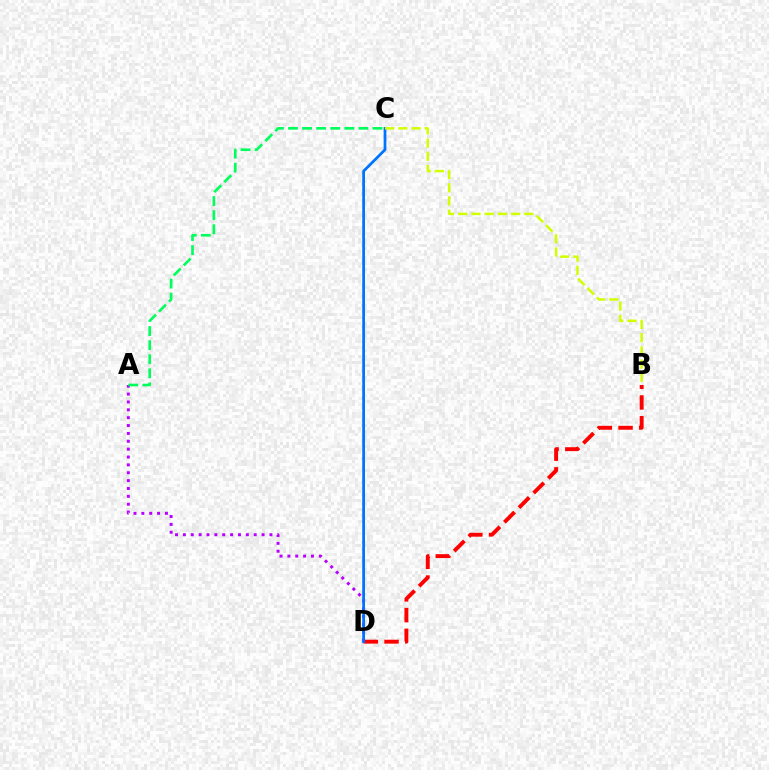{('B', 'D'): [{'color': '#ff0000', 'line_style': 'dashed', 'thickness': 2.81}], ('A', 'D'): [{'color': '#b900ff', 'line_style': 'dotted', 'thickness': 2.14}], ('C', 'D'): [{'color': '#0074ff', 'line_style': 'solid', 'thickness': 1.98}], ('B', 'C'): [{'color': '#d1ff00', 'line_style': 'dashed', 'thickness': 1.8}], ('A', 'C'): [{'color': '#00ff5c', 'line_style': 'dashed', 'thickness': 1.91}]}